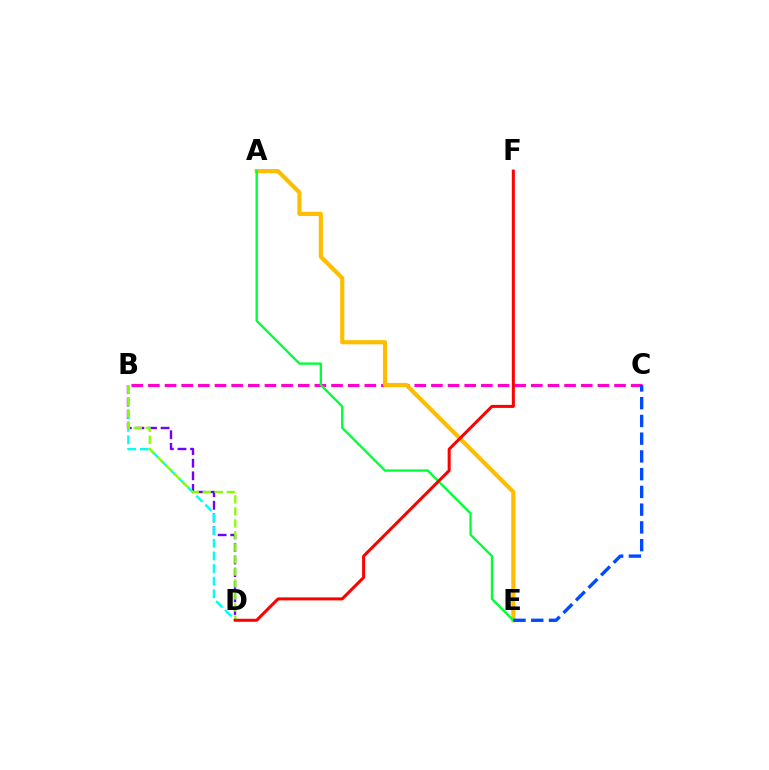{('B', 'D'): [{'color': '#7200ff', 'line_style': 'dashed', 'thickness': 1.71}, {'color': '#00fff6', 'line_style': 'dashed', 'thickness': 1.71}, {'color': '#84ff00', 'line_style': 'dashed', 'thickness': 1.63}], ('B', 'C'): [{'color': '#ff00cf', 'line_style': 'dashed', 'thickness': 2.26}], ('A', 'E'): [{'color': '#ffbd00', 'line_style': 'solid', 'thickness': 2.99}, {'color': '#00ff39', 'line_style': 'solid', 'thickness': 1.68}], ('D', 'F'): [{'color': '#ff0000', 'line_style': 'solid', 'thickness': 2.18}], ('C', 'E'): [{'color': '#004bff', 'line_style': 'dashed', 'thickness': 2.41}]}